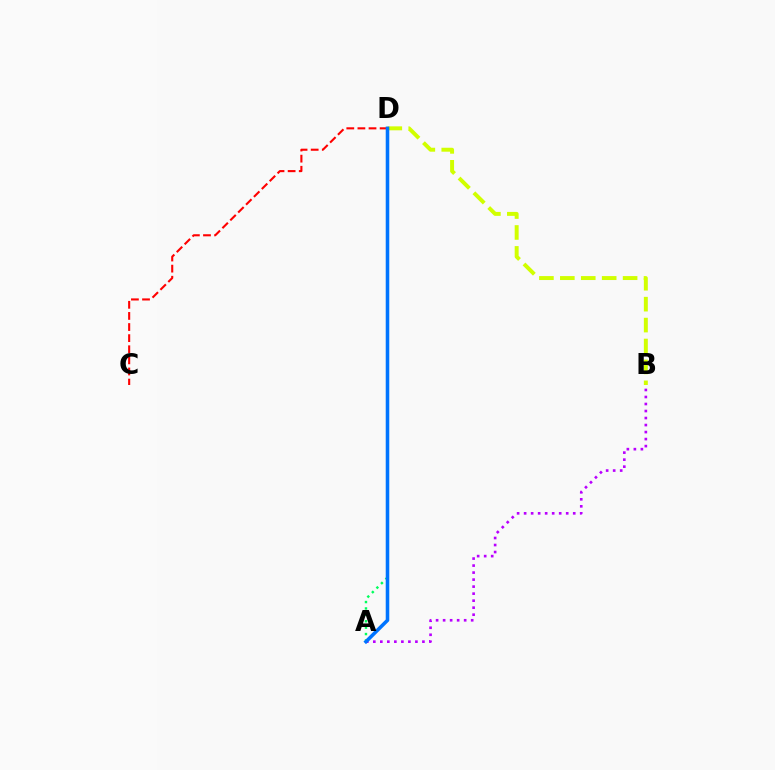{('A', 'D'): [{'color': '#00ff5c', 'line_style': 'dotted', 'thickness': 1.74}, {'color': '#0074ff', 'line_style': 'solid', 'thickness': 2.56}], ('A', 'B'): [{'color': '#b900ff', 'line_style': 'dotted', 'thickness': 1.91}], ('C', 'D'): [{'color': '#ff0000', 'line_style': 'dashed', 'thickness': 1.51}], ('B', 'D'): [{'color': '#d1ff00', 'line_style': 'dashed', 'thickness': 2.84}]}